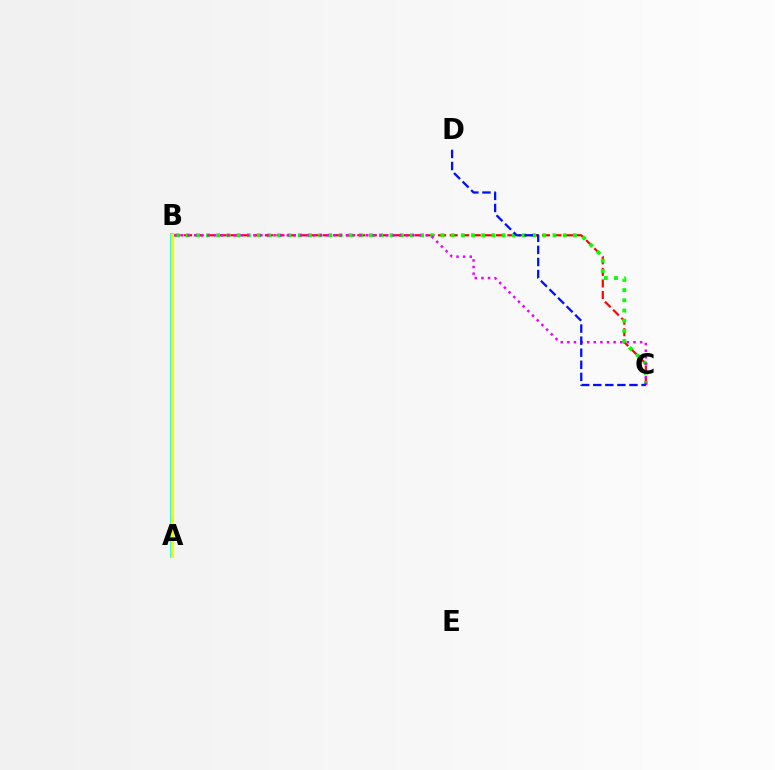{('B', 'C'): [{'color': '#ff0000', 'line_style': 'dashed', 'thickness': 1.57}, {'color': '#08ff00', 'line_style': 'dotted', 'thickness': 2.77}, {'color': '#ee00ff', 'line_style': 'dotted', 'thickness': 1.8}], ('C', 'D'): [{'color': '#0010ff', 'line_style': 'dashed', 'thickness': 1.64}], ('A', 'B'): [{'color': '#00fff6', 'line_style': 'solid', 'thickness': 2.7}, {'color': '#fcf500', 'line_style': 'solid', 'thickness': 2.35}]}